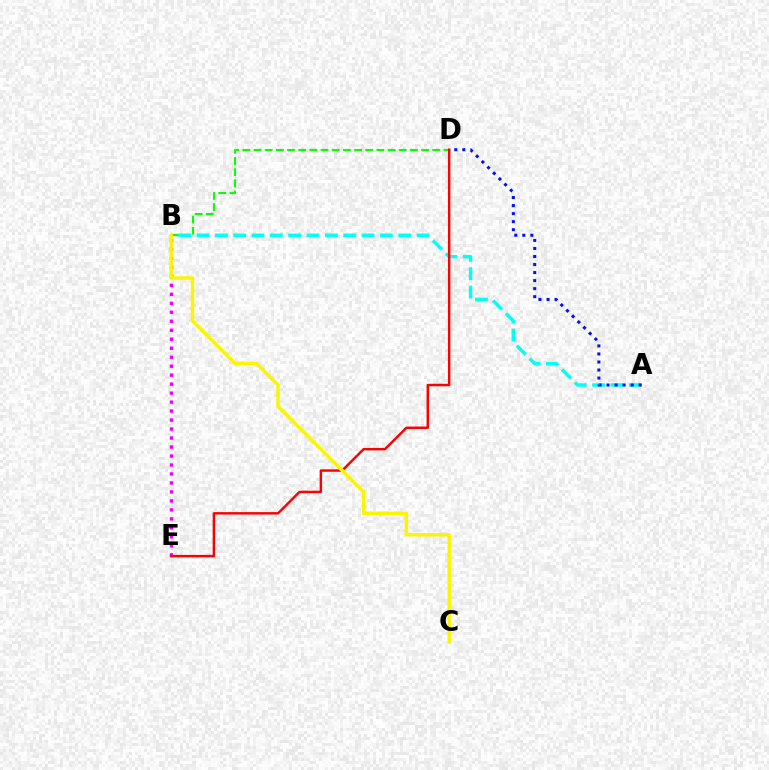{('B', 'D'): [{'color': '#08ff00', 'line_style': 'dashed', 'thickness': 1.52}], ('B', 'E'): [{'color': '#ee00ff', 'line_style': 'dotted', 'thickness': 2.44}], ('A', 'B'): [{'color': '#00fff6', 'line_style': 'dashed', 'thickness': 2.49}], ('D', 'E'): [{'color': '#ff0000', 'line_style': 'solid', 'thickness': 1.76}], ('B', 'C'): [{'color': '#fcf500', 'line_style': 'solid', 'thickness': 2.5}], ('A', 'D'): [{'color': '#0010ff', 'line_style': 'dotted', 'thickness': 2.18}]}